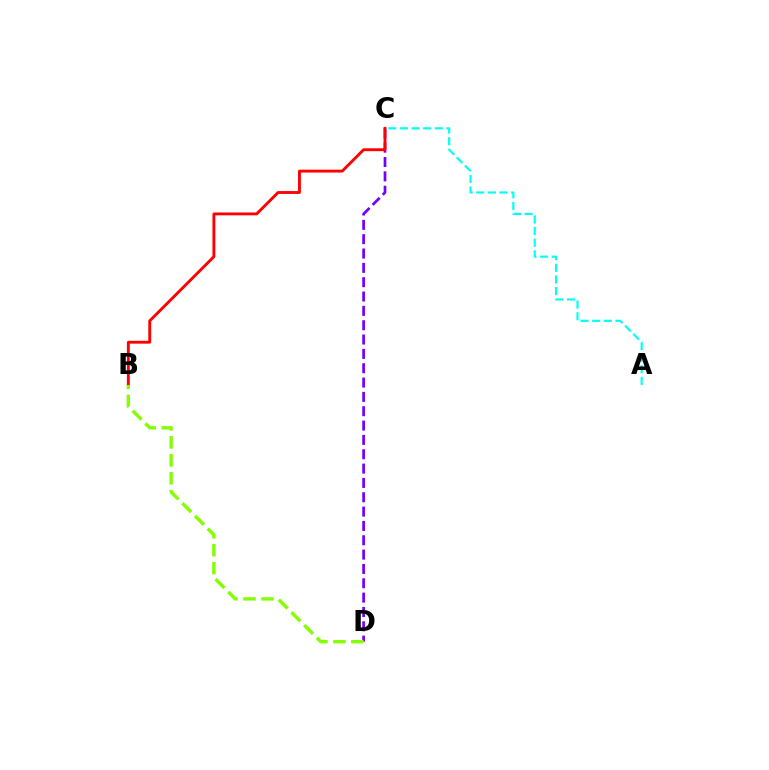{('A', 'C'): [{'color': '#00fff6', 'line_style': 'dashed', 'thickness': 1.58}], ('C', 'D'): [{'color': '#7200ff', 'line_style': 'dashed', 'thickness': 1.95}], ('B', 'C'): [{'color': '#ff0000', 'line_style': 'solid', 'thickness': 2.06}], ('B', 'D'): [{'color': '#84ff00', 'line_style': 'dashed', 'thickness': 2.44}]}